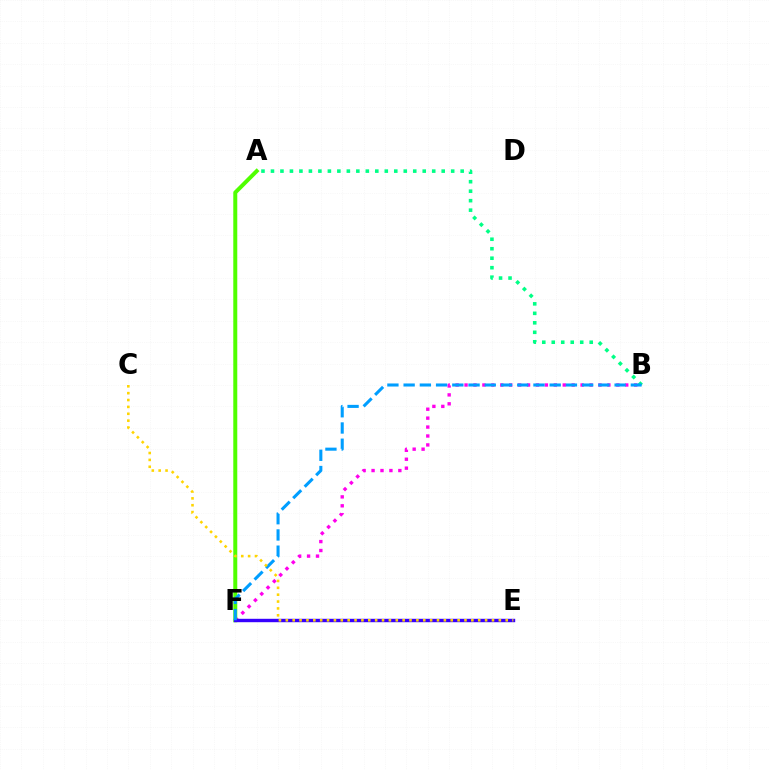{('B', 'F'): [{'color': '#ff00ed', 'line_style': 'dotted', 'thickness': 2.43}, {'color': '#009eff', 'line_style': 'dashed', 'thickness': 2.2}], ('A', 'F'): [{'color': '#4fff00', 'line_style': 'solid', 'thickness': 2.88}], ('A', 'B'): [{'color': '#00ff86', 'line_style': 'dotted', 'thickness': 2.58}], ('E', 'F'): [{'color': '#ff0000', 'line_style': 'dotted', 'thickness': 1.98}, {'color': '#3700ff', 'line_style': 'solid', 'thickness': 2.45}], ('C', 'E'): [{'color': '#ffd500', 'line_style': 'dotted', 'thickness': 1.87}]}